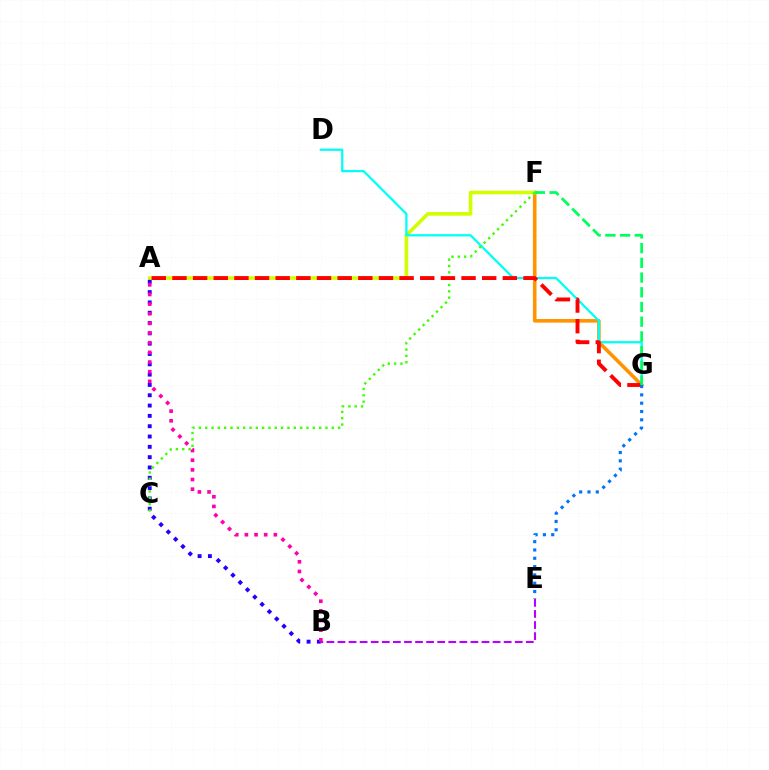{('F', 'G'): [{'color': '#ff9400', 'line_style': 'solid', 'thickness': 2.58}, {'color': '#00ff5c', 'line_style': 'dashed', 'thickness': 2.0}], ('B', 'E'): [{'color': '#b900ff', 'line_style': 'dashed', 'thickness': 1.51}], ('A', 'F'): [{'color': '#d1ff00', 'line_style': 'solid', 'thickness': 2.59}], ('D', 'G'): [{'color': '#00fff6', 'line_style': 'solid', 'thickness': 1.63}], ('A', 'B'): [{'color': '#2500ff', 'line_style': 'dotted', 'thickness': 2.8}, {'color': '#ff00ac', 'line_style': 'dotted', 'thickness': 2.62}], ('C', 'F'): [{'color': '#3dff00', 'line_style': 'dotted', 'thickness': 1.72}], ('A', 'G'): [{'color': '#ff0000', 'line_style': 'dashed', 'thickness': 2.81}], ('E', 'G'): [{'color': '#0074ff', 'line_style': 'dotted', 'thickness': 2.26}]}